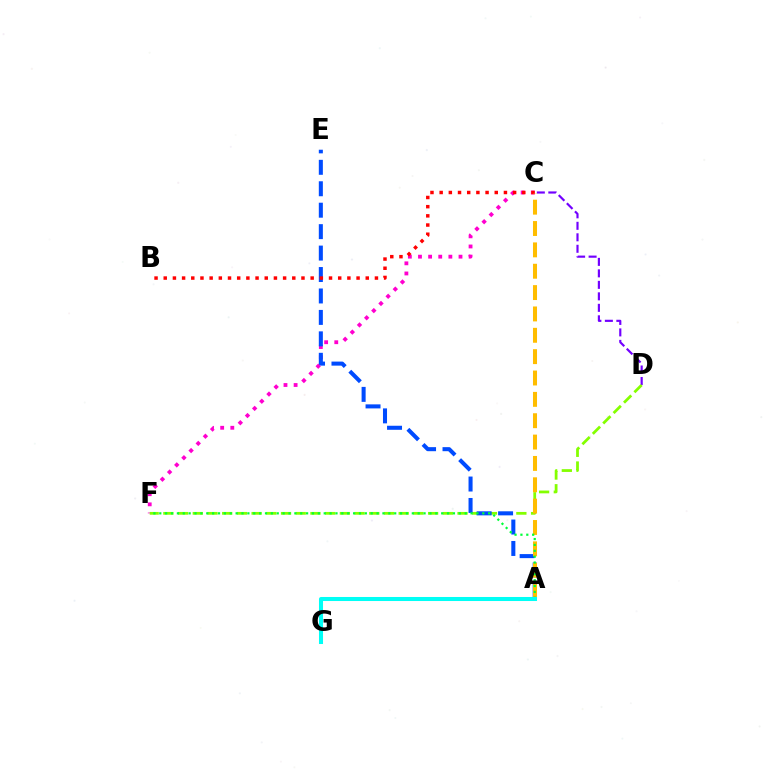{('C', 'D'): [{'color': '#7200ff', 'line_style': 'dashed', 'thickness': 1.56}], ('C', 'F'): [{'color': '#ff00cf', 'line_style': 'dotted', 'thickness': 2.75}], ('D', 'F'): [{'color': '#84ff00', 'line_style': 'dashed', 'thickness': 2.0}], ('A', 'E'): [{'color': '#004bff', 'line_style': 'dashed', 'thickness': 2.91}], ('B', 'C'): [{'color': '#ff0000', 'line_style': 'dotted', 'thickness': 2.5}], ('A', 'C'): [{'color': '#ffbd00', 'line_style': 'dashed', 'thickness': 2.9}], ('A', 'F'): [{'color': '#00ff39', 'line_style': 'dotted', 'thickness': 1.6}], ('A', 'G'): [{'color': '#00fff6', 'line_style': 'solid', 'thickness': 2.91}]}